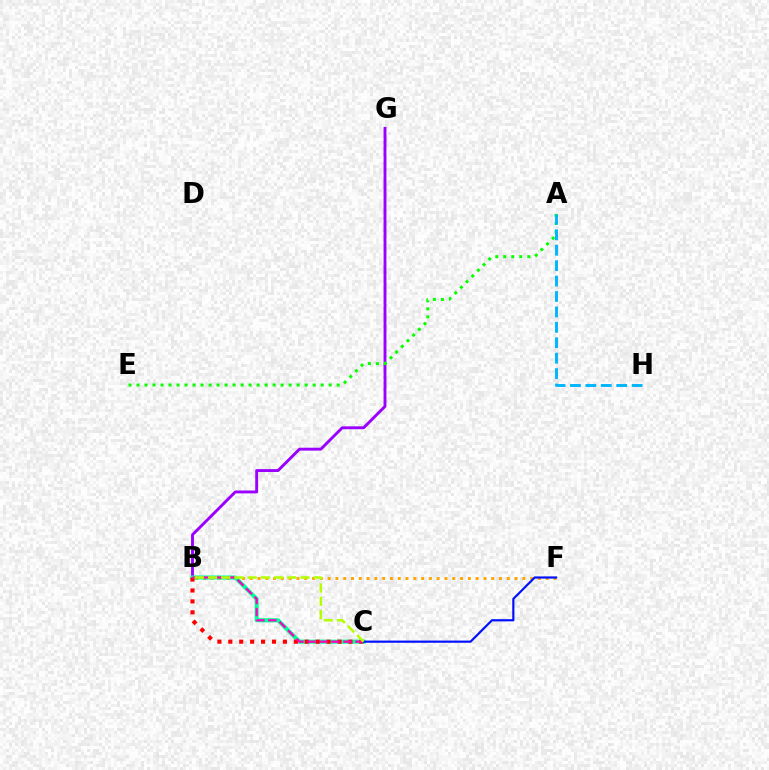{('B', 'F'): [{'color': '#ffa500', 'line_style': 'dotted', 'thickness': 2.12}], ('B', 'G'): [{'color': '#9b00ff', 'line_style': 'solid', 'thickness': 2.08}], ('B', 'C'): [{'color': '#00ff9d', 'line_style': 'solid', 'thickness': 2.93}, {'color': '#ff0000', 'line_style': 'dotted', 'thickness': 2.97}, {'color': '#ff00bd', 'line_style': 'dashed', 'thickness': 1.63}, {'color': '#b3ff00', 'line_style': 'dashed', 'thickness': 1.79}], ('A', 'E'): [{'color': '#08ff00', 'line_style': 'dotted', 'thickness': 2.18}], ('C', 'F'): [{'color': '#0010ff', 'line_style': 'solid', 'thickness': 1.57}], ('A', 'H'): [{'color': '#00b5ff', 'line_style': 'dashed', 'thickness': 2.09}]}